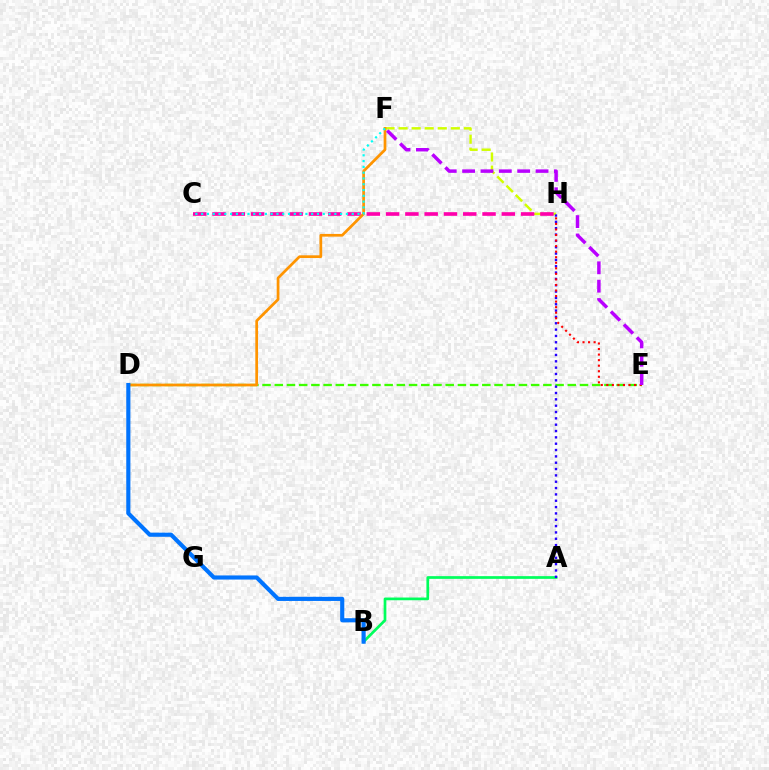{('A', 'B'): [{'color': '#00ff5c', 'line_style': 'solid', 'thickness': 1.95}], ('F', 'H'): [{'color': '#d1ff00', 'line_style': 'dashed', 'thickness': 1.77}], ('D', 'E'): [{'color': '#3dff00', 'line_style': 'dashed', 'thickness': 1.66}], ('A', 'H'): [{'color': '#2500ff', 'line_style': 'dotted', 'thickness': 1.72}], ('C', 'H'): [{'color': '#ff00ac', 'line_style': 'dashed', 'thickness': 2.62}], ('D', 'F'): [{'color': '#ff9400', 'line_style': 'solid', 'thickness': 1.96}], ('E', 'H'): [{'color': '#ff0000', 'line_style': 'dotted', 'thickness': 1.51}], ('E', 'F'): [{'color': '#b900ff', 'line_style': 'dashed', 'thickness': 2.49}], ('C', 'F'): [{'color': '#00fff6', 'line_style': 'dotted', 'thickness': 1.57}], ('B', 'D'): [{'color': '#0074ff', 'line_style': 'solid', 'thickness': 2.97}]}